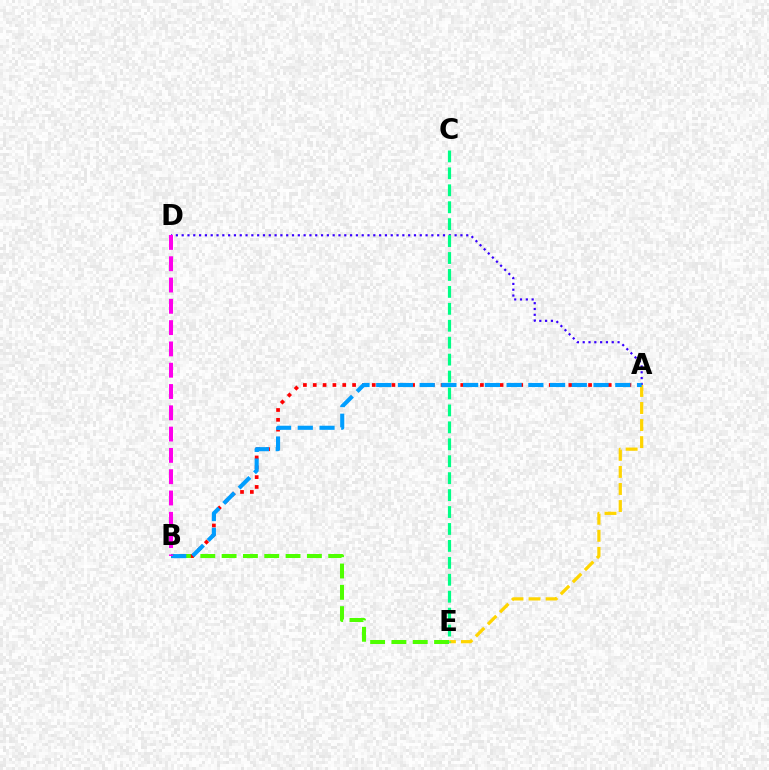{('B', 'E'): [{'color': '#4fff00', 'line_style': 'dashed', 'thickness': 2.9}], ('A', 'D'): [{'color': '#3700ff', 'line_style': 'dotted', 'thickness': 1.58}], ('A', 'E'): [{'color': '#ffd500', 'line_style': 'dashed', 'thickness': 2.32}], ('A', 'B'): [{'color': '#ff0000', 'line_style': 'dotted', 'thickness': 2.67}, {'color': '#009eff', 'line_style': 'dashed', 'thickness': 2.95}], ('C', 'E'): [{'color': '#00ff86', 'line_style': 'dashed', 'thickness': 2.3}], ('B', 'D'): [{'color': '#ff00ed', 'line_style': 'dashed', 'thickness': 2.89}]}